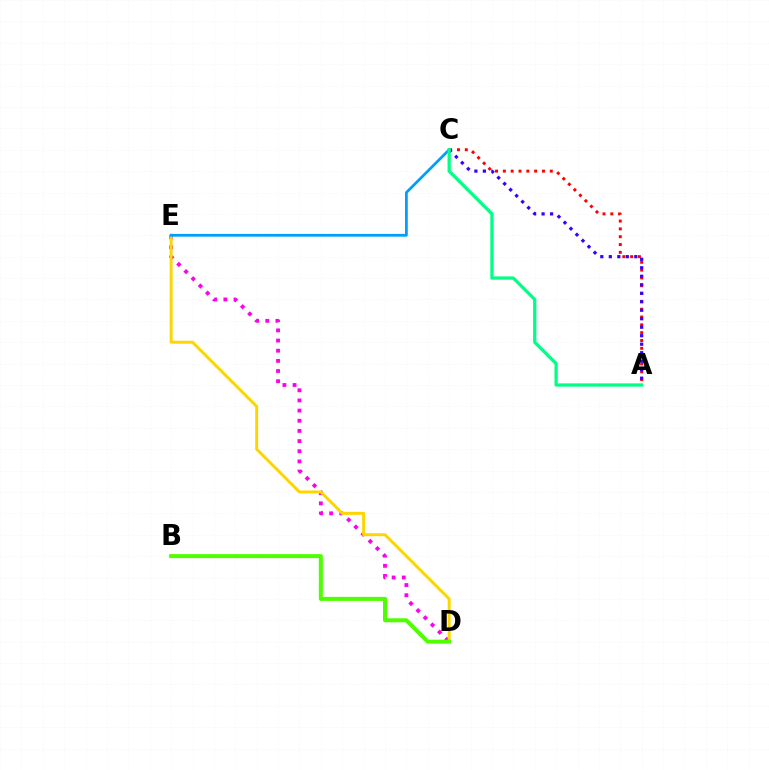{('D', 'E'): [{'color': '#ff00ed', 'line_style': 'dotted', 'thickness': 2.76}, {'color': '#ffd500', 'line_style': 'solid', 'thickness': 2.13}], ('A', 'C'): [{'color': '#ff0000', 'line_style': 'dotted', 'thickness': 2.13}, {'color': '#3700ff', 'line_style': 'dotted', 'thickness': 2.31}, {'color': '#00ff86', 'line_style': 'solid', 'thickness': 2.34}], ('B', 'D'): [{'color': '#4fff00', 'line_style': 'solid', 'thickness': 2.88}], ('C', 'E'): [{'color': '#009eff', 'line_style': 'solid', 'thickness': 1.99}]}